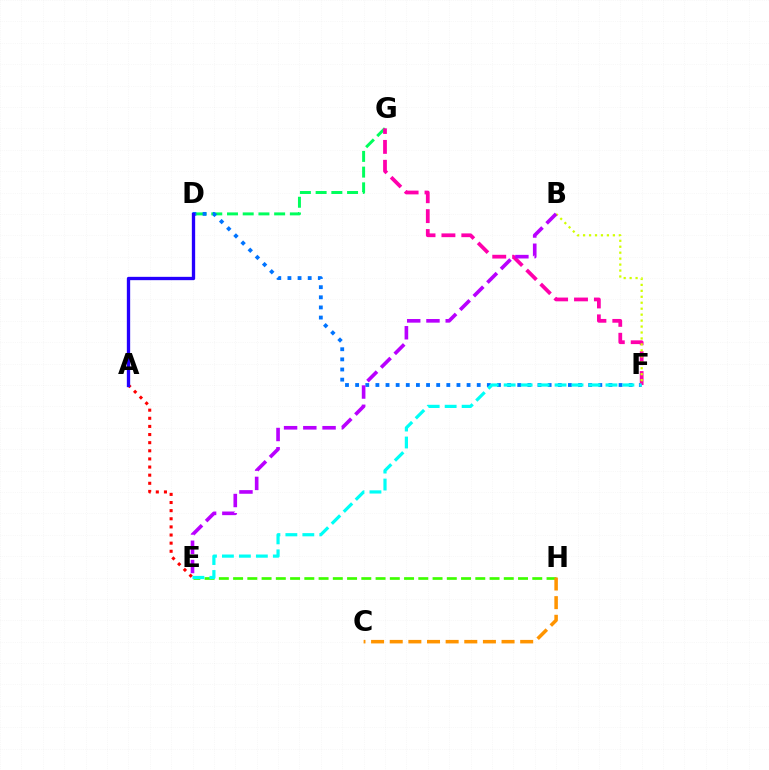{('E', 'H'): [{'color': '#3dff00', 'line_style': 'dashed', 'thickness': 1.94}], ('D', 'G'): [{'color': '#00ff5c', 'line_style': 'dashed', 'thickness': 2.14}], ('C', 'H'): [{'color': '#ff9400', 'line_style': 'dashed', 'thickness': 2.53}], ('D', 'F'): [{'color': '#0074ff', 'line_style': 'dotted', 'thickness': 2.75}], ('A', 'E'): [{'color': '#ff0000', 'line_style': 'dotted', 'thickness': 2.21}], ('F', 'G'): [{'color': '#ff00ac', 'line_style': 'dashed', 'thickness': 2.7}], ('B', 'F'): [{'color': '#d1ff00', 'line_style': 'dotted', 'thickness': 1.62}], ('B', 'E'): [{'color': '#b900ff', 'line_style': 'dashed', 'thickness': 2.62}], ('A', 'D'): [{'color': '#2500ff', 'line_style': 'solid', 'thickness': 2.39}], ('E', 'F'): [{'color': '#00fff6', 'line_style': 'dashed', 'thickness': 2.3}]}